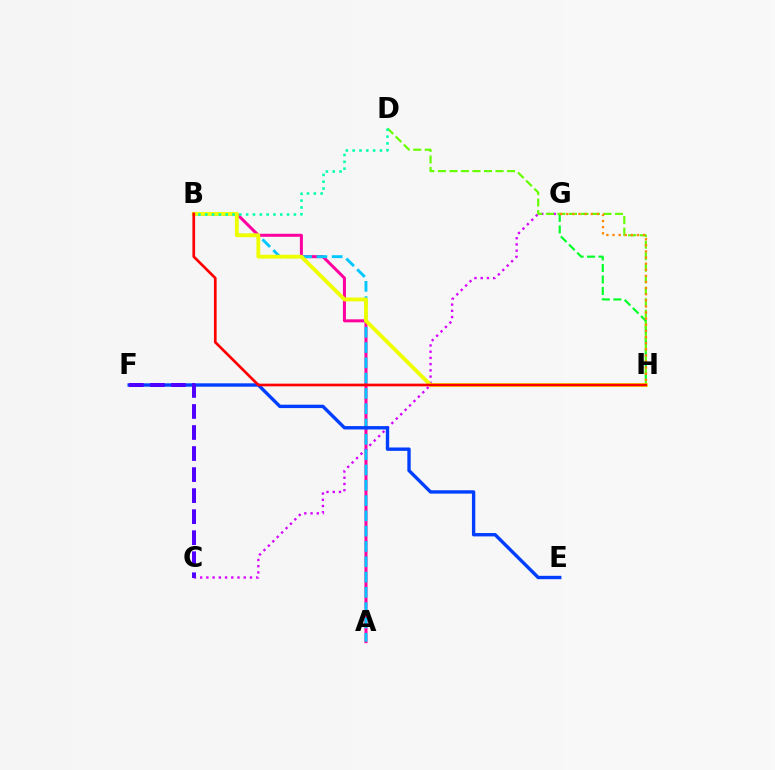{('A', 'B'): [{'color': '#ff00a0', 'line_style': 'solid', 'thickness': 2.17}, {'color': '#00c7ff', 'line_style': 'dashed', 'thickness': 2.08}], ('G', 'H'): [{'color': '#00ff27', 'line_style': 'dashed', 'thickness': 1.56}, {'color': '#ff8800', 'line_style': 'dotted', 'thickness': 1.66}], ('C', 'G'): [{'color': '#d600ff', 'line_style': 'dotted', 'thickness': 1.69}], ('D', 'H'): [{'color': '#66ff00', 'line_style': 'dashed', 'thickness': 1.56}], ('E', 'F'): [{'color': '#003fff', 'line_style': 'solid', 'thickness': 2.43}], ('C', 'F'): [{'color': '#4f00ff', 'line_style': 'dashed', 'thickness': 2.86}], ('B', 'H'): [{'color': '#eeff00', 'line_style': 'solid', 'thickness': 2.75}, {'color': '#ff0000', 'line_style': 'solid', 'thickness': 1.93}], ('B', 'D'): [{'color': '#00ffaf', 'line_style': 'dotted', 'thickness': 1.85}]}